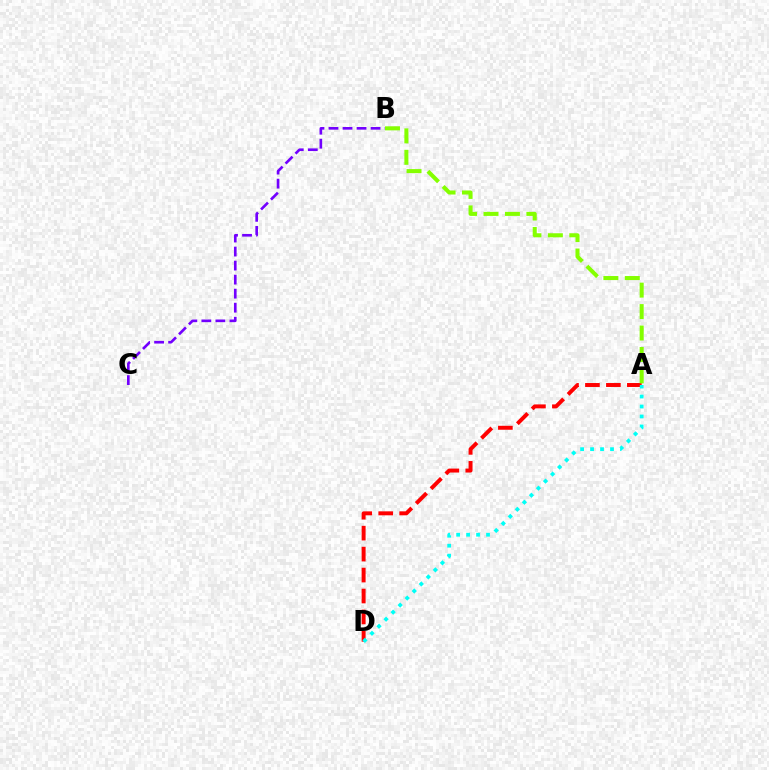{('A', 'D'): [{'color': '#ff0000', 'line_style': 'dashed', 'thickness': 2.85}, {'color': '#00fff6', 'line_style': 'dotted', 'thickness': 2.71}], ('B', 'C'): [{'color': '#7200ff', 'line_style': 'dashed', 'thickness': 1.91}], ('A', 'B'): [{'color': '#84ff00', 'line_style': 'dashed', 'thickness': 2.91}]}